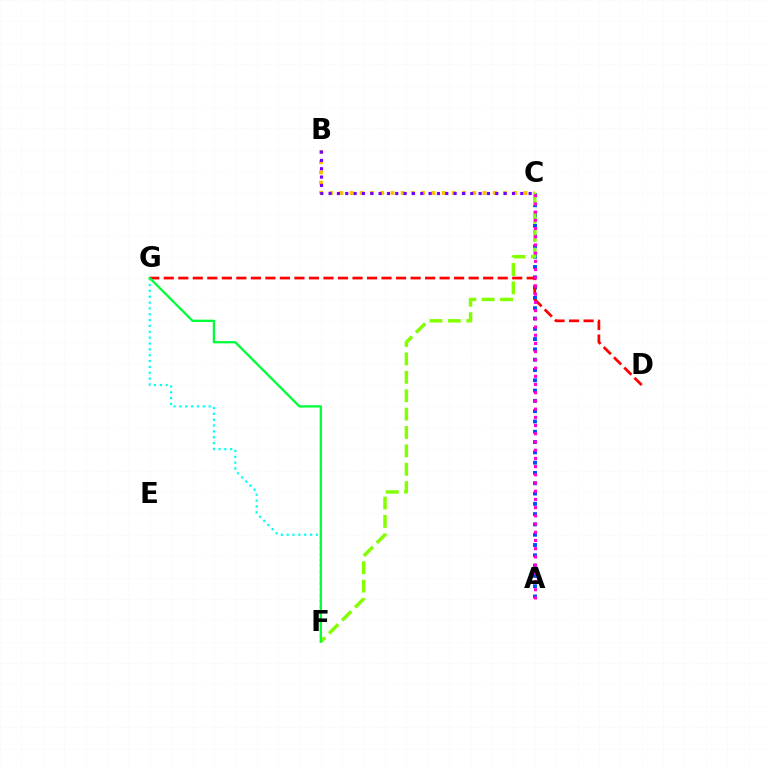{('A', 'C'): [{'color': '#004bff', 'line_style': 'dotted', 'thickness': 2.8}, {'color': '#ff00cf', 'line_style': 'dotted', 'thickness': 2.23}], ('D', 'G'): [{'color': '#ff0000', 'line_style': 'dashed', 'thickness': 1.97}], ('B', 'C'): [{'color': '#ffbd00', 'line_style': 'dotted', 'thickness': 2.78}, {'color': '#7200ff', 'line_style': 'dotted', 'thickness': 2.26}], ('F', 'G'): [{'color': '#00fff6', 'line_style': 'dotted', 'thickness': 1.59}, {'color': '#00ff39', 'line_style': 'solid', 'thickness': 1.66}], ('C', 'F'): [{'color': '#84ff00', 'line_style': 'dashed', 'thickness': 2.5}]}